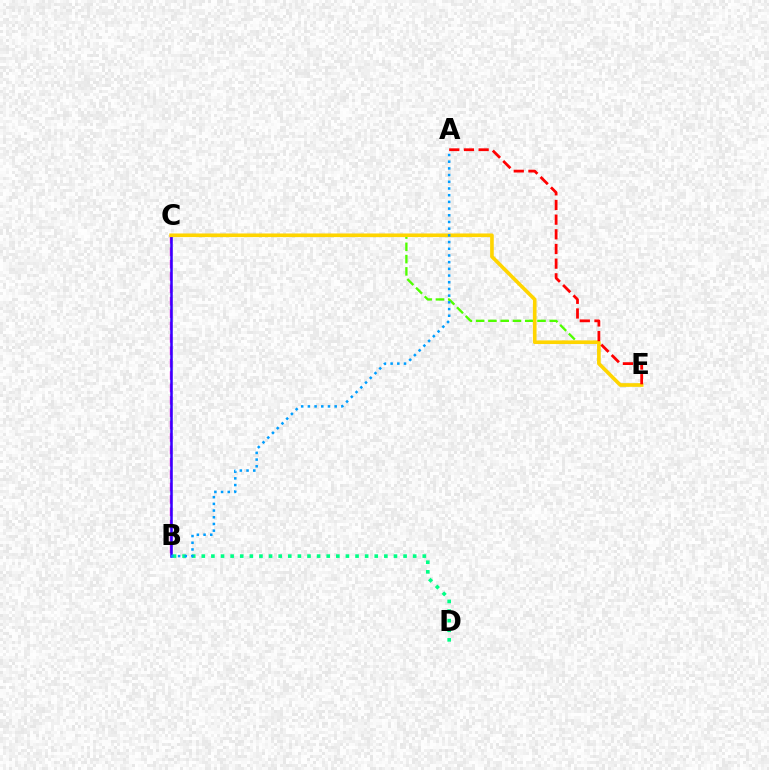{('B', 'C'): [{'color': '#ff00ed', 'line_style': 'dashed', 'thickness': 1.68}, {'color': '#3700ff', 'line_style': 'solid', 'thickness': 1.83}], ('C', 'E'): [{'color': '#4fff00', 'line_style': 'dashed', 'thickness': 1.67}, {'color': '#ffd500', 'line_style': 'solid', 'thickness': 2.62}], ('B', 'D'): [{'color': '#00ff86', 'line_style': 'dotted', 'thickness': 2.61}], ('A', 'B'): [{'color': '#009eff', 'line_style': 'dotted', 'thickness': 1.82}], ('A', 'E'): [{'color': '#ff0000', 'line_style': 'dashed', 'thickness': 1.99}]}